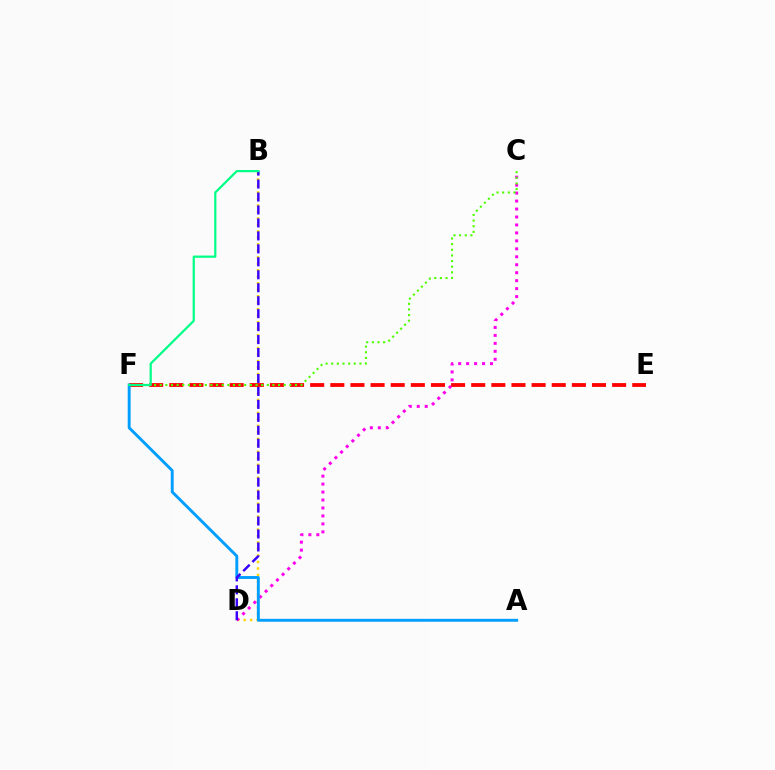{('B', 'D'): [{'color': '#ffd500', 'line_style': 'dotted', 'thickness': 1.76}, {'color': '#3700ff', 'line_style': 'dashed', 'thickness': 1.76}], ('E', 'F'): [{'color': '#ff0000', 'line_style': 'dashed', 'thickness': 2.73}], ('C', 'D'): [{'color': '#ff00ed', 'line_style': 'dotted', 'thickness': 2.16}], ('A', 'F'): [{'color': '#009eff', 'line_style': 'solid', 'thickness': 2.09}], ('C', 'F'): [{'color': '#4fff00', 'line_style': 'dotted', 'thickness': 1.53}], ('B', 'F'): [{'color': '#00ff86', 'line_style': 'solid', 'thickness': 1.6}]}